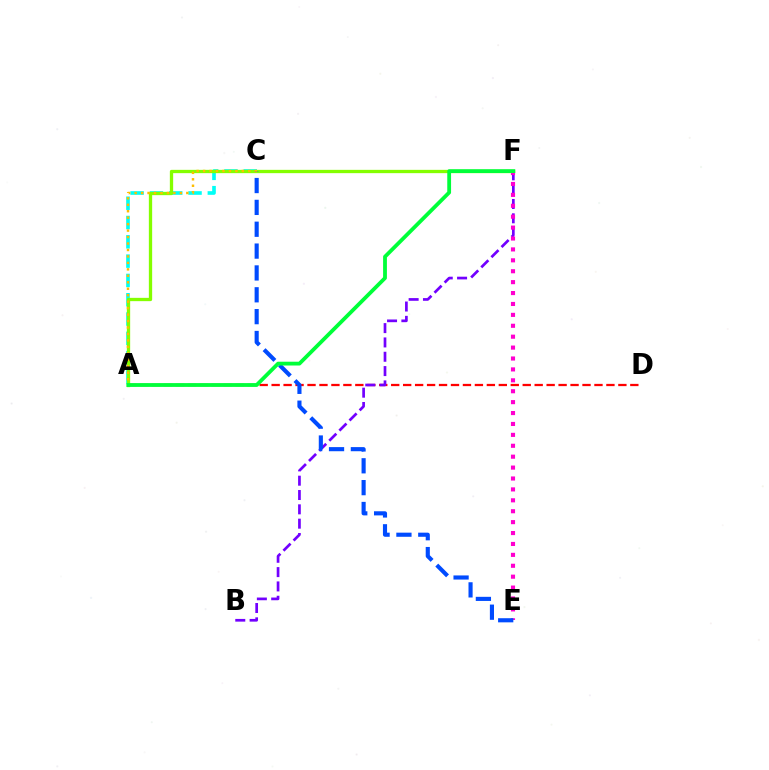{('A', 'D'): [{'color': '#ff0000', 'line_style': 'dashed', 'thickness': 1.62}], ('B', 'F'): [{'color': '#7200ff', 'line_style': 'dashed', 'thickness': 1.95}], ('A', 'C'): [{'color': '#00fff6', 'line_style': 'dashed', 'thickness': 2.62}, {'color': '#ffbd00', 'line_style': 'dotted', 'thickness': 1.76}], ('A', 'F'): [{'color': '#84ff00', 'line_style': 'solid', 'thickness': 2.38}, {'color': '#00ff39', 'line_style': 'solid', 'thickness': 2.74}], ('E', 'F'): [{'color': '#ff00cf', 'line_style': 'dotted', 'thickness': 2.96}], ('C', 'E'): [{'color': '#004bff', 'line_style': 'dashed', 'thickness': 2.97}]}